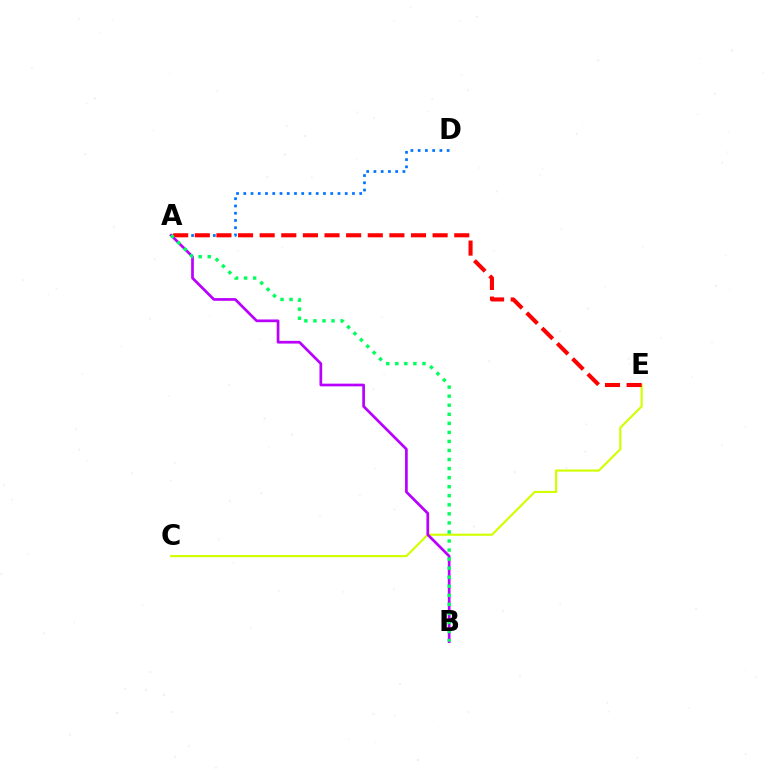{('A', 'D'): [{'color': '#0074ff', 'line_style': 'dotted', 'thickness': 1.97}], ('C', 'E'): [{'color': '#d1ff00', 'line_style': 'solid', 'thickness': 1.55}], ('A', 'E'): [{'color': '#ff0000', 'line_style': 'dashed', 'thickness': 2.94}], ('A', 'B'): [{'color': '#b900ff', 'line_style': 'solid', 'thickness': 1.95}, {'color': '#00ff5c', 'line_style': 'dotted', 'thickness': 2.46}]}